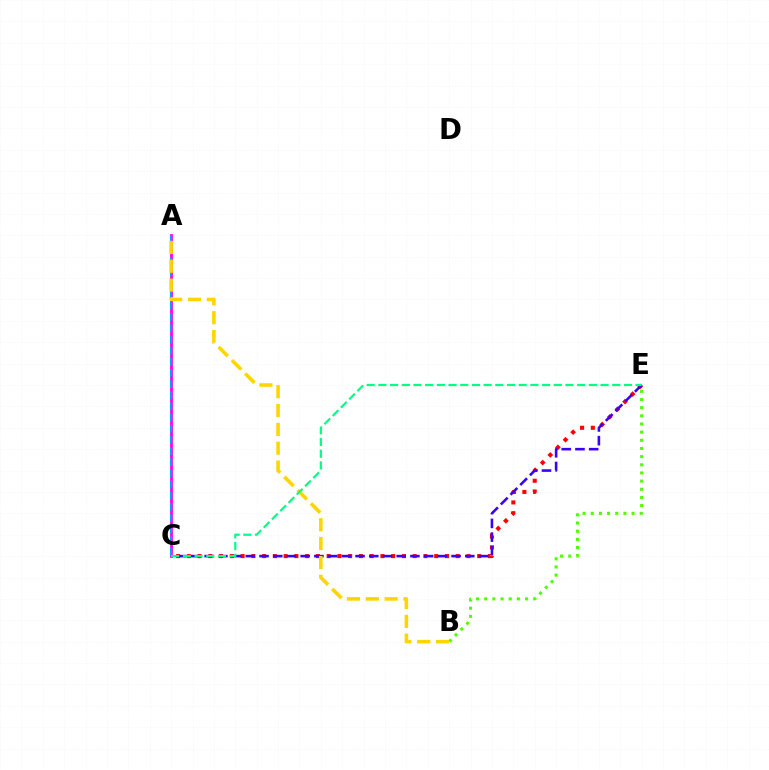{('C', 'E'): [{'color': '#ff0000', 'line_style': 'dotted', 'thickness': 2.92}, {'color': '#3700ff', 'line_style': 'dashed', 'thickness': 1.86}, {'color': '#00ff86', 'line_style': 'dashed', 'thickness': 1.59}], ('A', 'C'): [{'color': '#ff00ed', 'line_style': 'solid', 'thickness': 2.01}, {'color': '#009eff', 'line_style': 'dashed', 'thickness': 1.52}], ('B', 'E'): [{'color': '#4fff00', 'line_style': 'dotted', 'thickness': 2.22}], ('A', 'B'): [{'color': '#ffd500', 'line_style': 'dashed', 'thickness': 2.56}]}